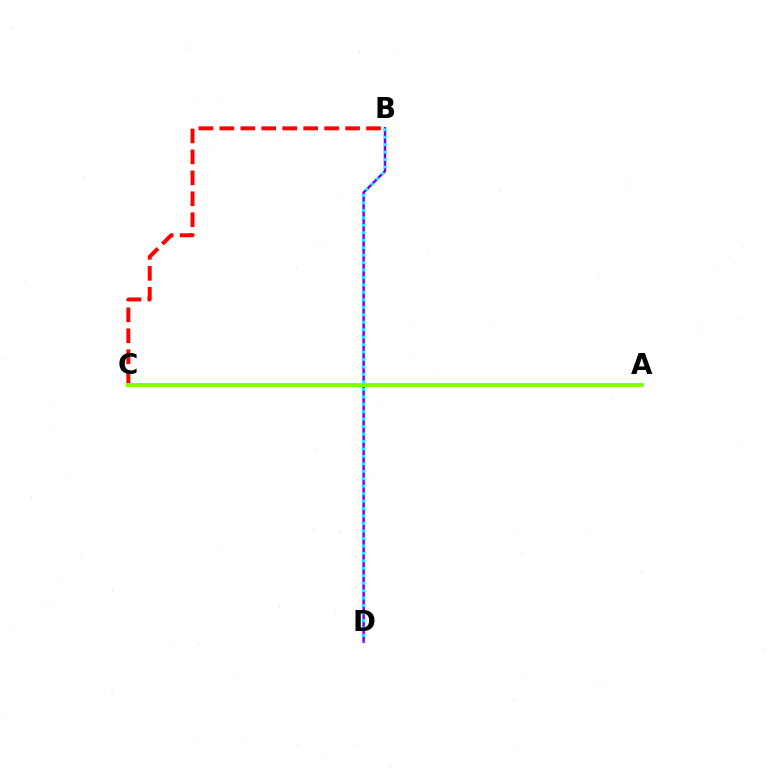{('B', 'D'): [{'color': '#7200ff', 'line_style': 'solid', 'thickness': 1.77}, {'color': '#00fff6', 'line_style': 'dotted', 'thickness': 2.03}], ('B', 'C'): [{'color': '#ff0000', 'line_style': 'dashed', 'thickness': 2.85}], ('A', 'C'): [{'color': '#84ff00', 'line_style': 'solid', 'thickness': 2.84}]}